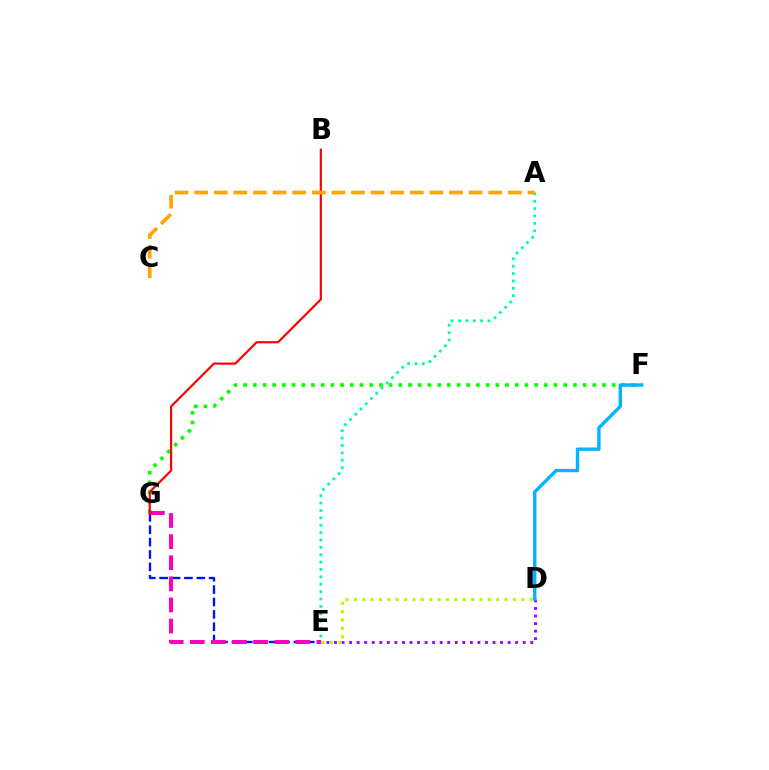{('E', 'G'): [{'color': '#0010ff', 'line_style': 'dashed', 'thickness': 1.68}, {'color': '#ff00bd', 'line_style': 'dashed', 'thickness': 2.87}], ('F', 'G'): [{'color': '#08ff00', 'line_style': 'dotted', 'thickness': 2.64}], ('B', 'G'): [{'color': '#ff0000', 'line_style': 'solid', 'thickness': 1.57}], ('D', 'E'): [{'color': '#9b00ff', 'line_style': 'dotted', 'thickness': 2.05}, {'color': '#b3ff00', 'line_style': 'dotted', 'thickness': 2.27}], ('A', 'E'): [{'color': '#00ff9d', 'line_style': 'dotted', 'thickness': 2.0}], ('A', 'C'): [{'color': '#ffa500', 'line_style': 'dashed', 'thickness': 2.66}], ('D', 'F'): [{'color': '#00b5ff', 'line_style': 'solid', 'thickness': 2.44}]}